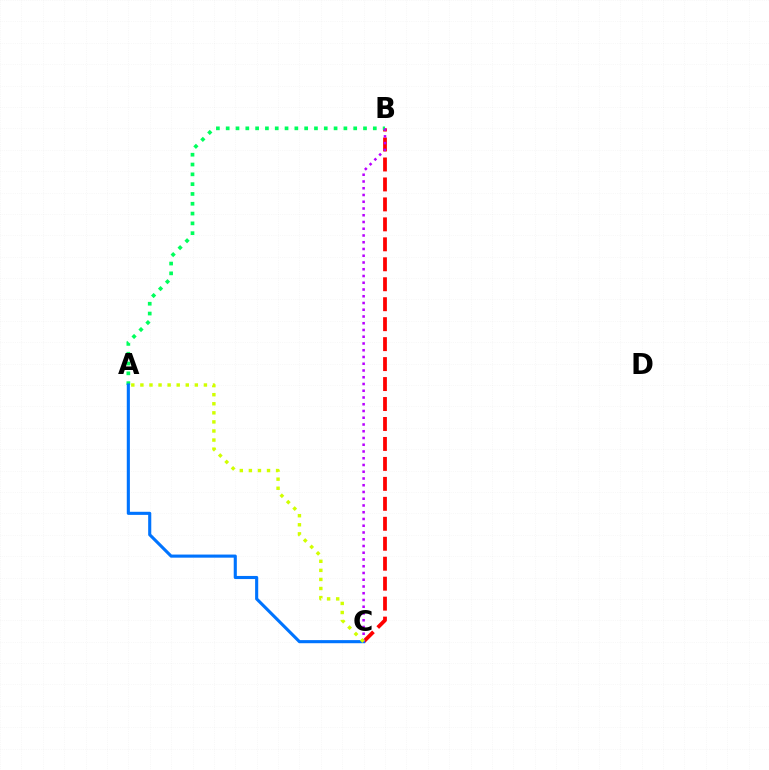{('B', 'C'): [{'color': '#ff0000', 'line_style': 'dashed', 'thickness': 2.71}, {'color': '#b900ff', 'line_style': 'dotted', 'thickness': 1.83}], ('A', 'B'): [{'color': '#00ff5c', 'line_style': 'dotted', 'thickness': 2.66}], ('A', 'C'): [{'color': '#0074ff', 'line_style': 'solid', 'thickness': 2.24}, {'color': '#d1ff00', 'line_style': 'dotted', 'thickness': 2.47}]}